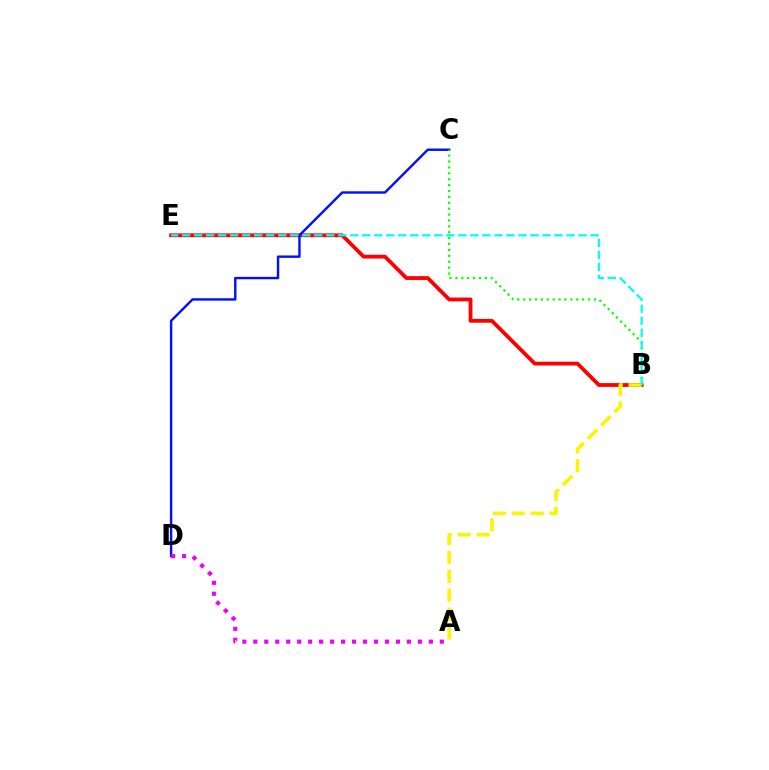{('B', 'E'): [{'color': '#ff0000', 'line_style': 'solid', 'thickness': 2.73}, {'color': '#00fff6', 'line_style': 'dashed', 'thickness': 1.63}], ('C', 'D'): [{'color': '#0010ff', 'line_style': 'solid', 'thickness': 1.74}], ('B', 'C'): [{'color': '#08ff00', 'line_style': 'dotted', 'thickness': 1.6}], ('A', 'B'): [{'color': '#fcf500', 'line_style': 'dashed', 'thickness': 2.56}], ('A', 'D'): [{'color': '#ee00ff', 'line_style': 'dotted', 'thickness': 2.98}]}